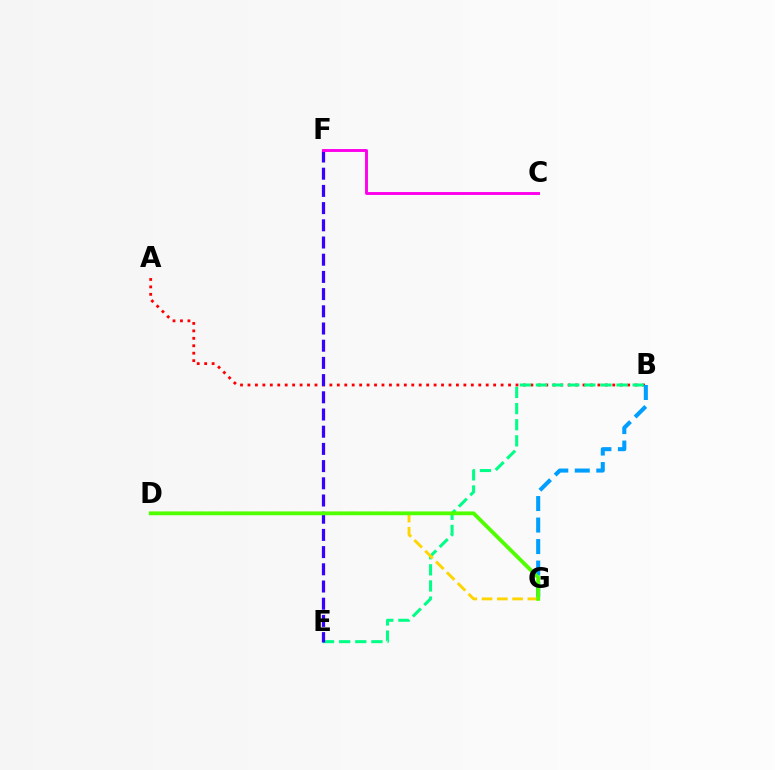{('A', 'B'): [{'color': '#ff0000', 'line_style': 'dotted', 'thickness': 2.02}], ('B', 'E'): [{'color': '#00ff86', 'line_style': 'dashed', 'thickness': 2.19}], ('B', 'G'): [{'color': '#009eff', 'line_style': 'dashed', 'thickness': 2.92}], ('E', 'F'): [{'color': '#3700ff', 'line_style': 'dashed', 'thickness': 2.34}], ('C', 'F'): [{'color': '#ff00ed', 'line_style': 'solid', 'thickness': 2.1}], ('D', 'G'): [{'color': '#ffd500', 'line_style': 'dashed', 'thickness': 2.07}, {'color': '#4fff00', 'line_style': 'solid', 'thickness': 2.74}]}